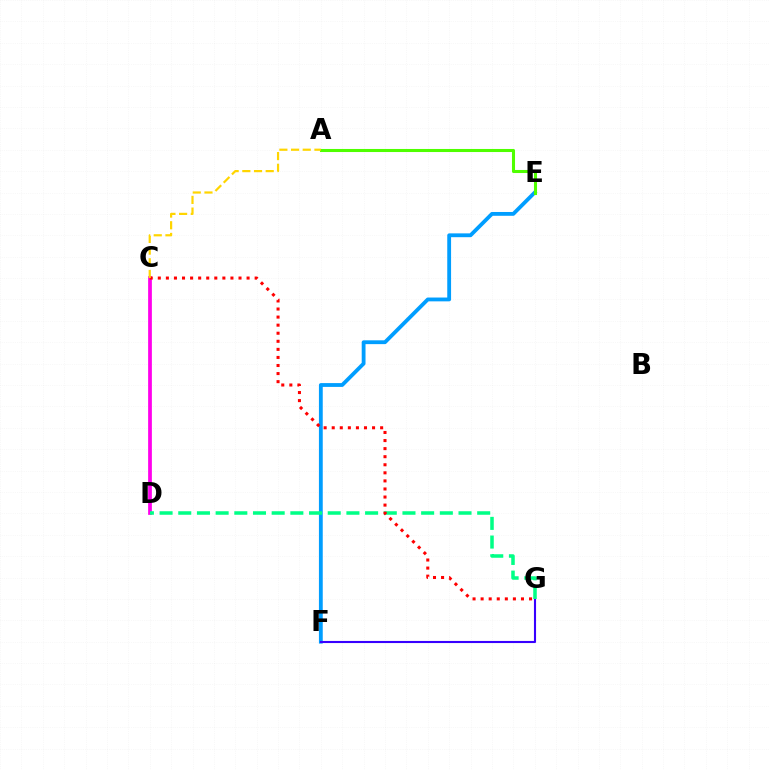{('C', 'D'): [{'color': '#ff00ed', 'line_style': 'solid', 'thickness': 2.69}], ('E', 'F'): [{'color': '#009eff', 'line_style': 'solid', 'thickness': 2.75}], ('A', 'E'): [{'color': '#4fff00', 'line_style': 'solid', 'thickness': 2.21}], ('F', 'G'): [{'color': '#3700ff', 'line_style': 'solid', 'thickness': 1.52}], ('D', 'G'): [{'color': '#00ff86', 'line_style': 'dashed', 'thickness': 2.54}], ('C', 'G'): [{'color': '#ff0000', 'line_style': 'dotted', 'thickness': 2.19}], ('A', 'C'): [{'color': '#ffd500', 'line_style': 'dashed', 'thickness': 1.59}]}